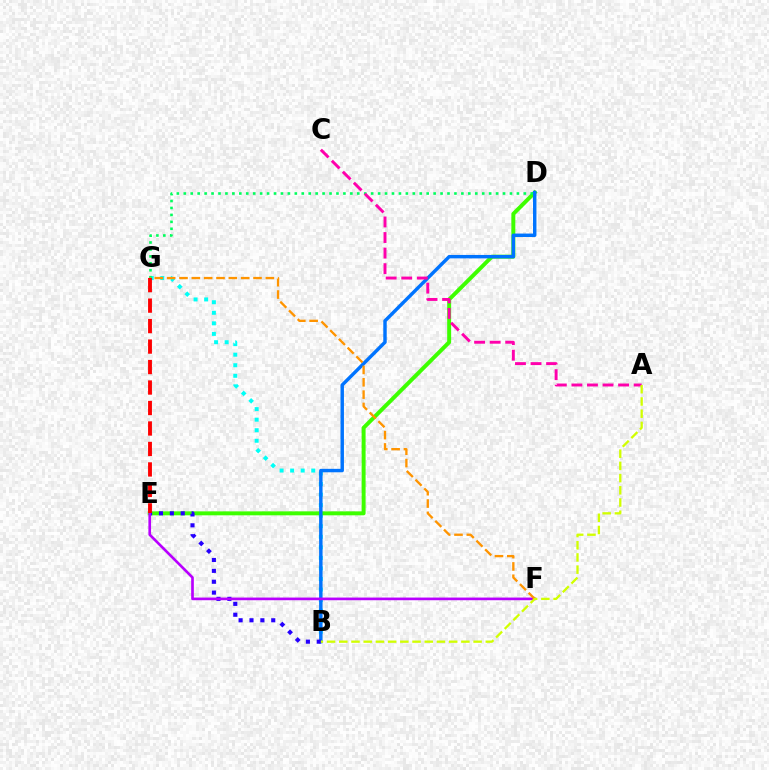{('B', 'G'): [{'color': '#00fff6', 'line_style': 'dotted', 'thickness': 2.87}], ('D', 'E'): [{'color': '#3dff00', 'line_style': 'solid', 'thickness': 2.85}], ('B', 'D'): [{'color': '#0074ff', 'line_style': 'solid', 'thickness': 2.48}], ('D', 'G'): [{'color': '#00ff5c', 'line_style': 'dotted', 'thickness': 1.89}], ('B', 'E'): [{'color': '#2500ff', 'line_style': 'dotted', 'thickness': 2.96}], ('E', 'F'): [{'color': '#b900ff', 'line_style': 'solid', 'thickness': 1.92}], ('A', 'C'): [{'color': '#ff00ac', 'line_style': 'dashed', 'thickness': 2.11}], ('F', 'G'): [{'color': '#ff9400', 'line_style': 'dashed', 'thickness': 1.68}], ('E', 'G'): [{'color': '#ff0000', 'line_style': 'dashed', 'thickness': 2.78}], ('A', 'B'): [{'color': '#d1ff00', 'line_style': 'dashed', 'thickness': 1.66}]}